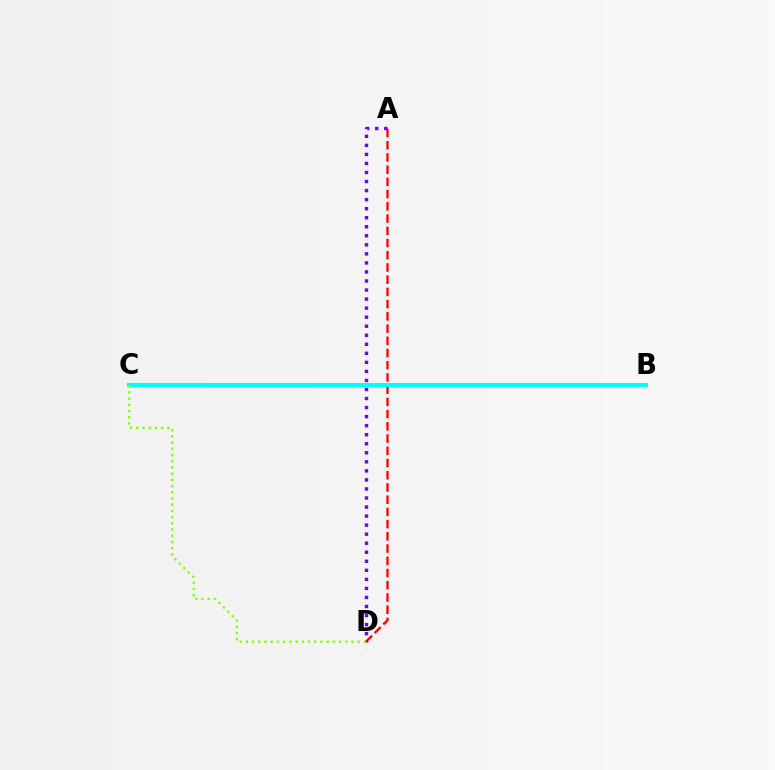{('A', 'D'): [{'color': '#ff0000', 'line_style': 'dashed', 'thickness': 1.66}, {'color': '#7200ff', 'line_style': 'dotted', 'thickness': 2.46}], ('B', 'C'): [{'color': '#00fff6', 'line_style': 'solid', 'thickness': 2.95}], ('C', 'D'): [{'color': '#84ff00', 'line_style': 'dotted', 'thickness': 1.69}]}